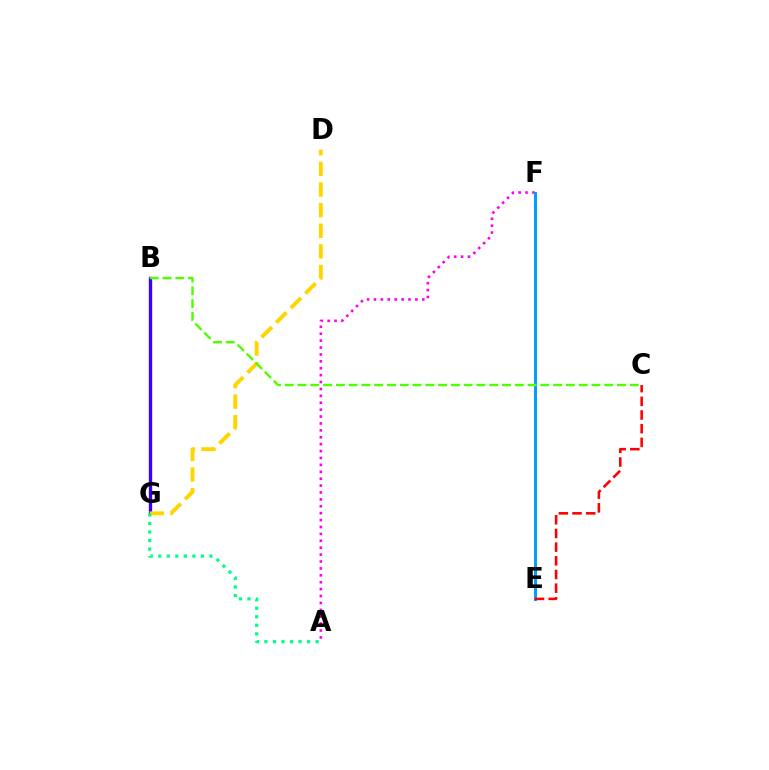{('A', 'F'): [{'color': '#ff00ed', 'line_style': 'dotted', 'thickness': 1.88}], ('E', 'F'): [{'color': '#009eff', 'line_style': 'solid', 'thickness': 2.15}], ('B', 'G'): [{'color': '#3700ff', 'line_style': 'solid', 'thickness': 2.4}], ('D', 'G'): [{'color': '#ffd500', 'line_style': 'dashed', 'thickness': 2.8}], ('B', 'C'): [{'color': '#4fff00', 'line_style': 'dashed', 'thickness': 1.74}], ('C', 'E'): [{'color': '#ff0000', 'line_style': 'dashed', 'thickness': 1.86}], ('A', 'G'): [{'color': '#00ff86', 'line_style': 'dotted', 'thickness': 2.32}]}